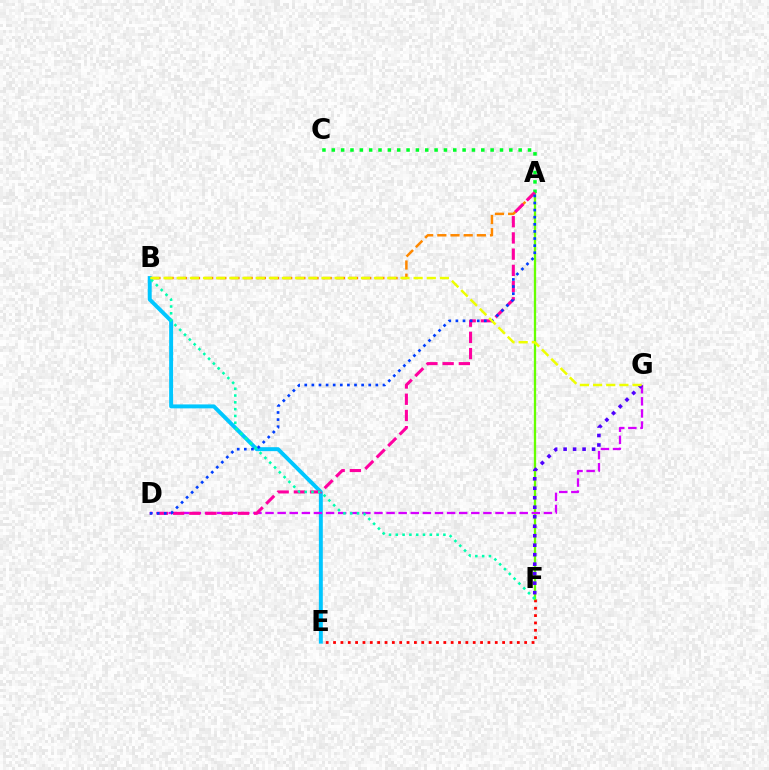{('E', 'F'): [{'color': '#ff0000', 'line_style': 'dotted', 'thickness': 2.0}], ('A', 'F'): [{'color': '#66ff00', 'line_style': 'solid', 'thickness': 1.66}], ('A', 'B'): [{'color': '#ff8800', 'line_style': 'dashed', 'thickness': 1.79}], ('A', 'C'): [{'color': '#00ff27', 'line_style': 'dotted', 'thickness': 2.54}], ('B', 'E'): [{'color': '#00c7ff', 'line_style': 'solid', 'thickness': 2.84}], ('D', 'G'): [{'color': '#d600ff', 'line_style': 'dashed', 'thickness': 1.64}], ('A', 'D'): [{'color': '#ff00a0', 'line_style': 'dashed', 'thickness': 2.2}, {'color': '#003fff', 'line_style': 'dotted', 'thickness': 1.93}], ('B', 'F'): [{'color': '#00ffaf', 'line_style': 'dotted', 'thickness': 1.85}], ('F', 'G'): [{'color': '#4f00ff', 'line_style': 'dotted', 'thickness': 2.58}], ('B', 'G'): [{'color': '#eeff00', 'line_style': 'dashed', 'thickness': 1.79}]}